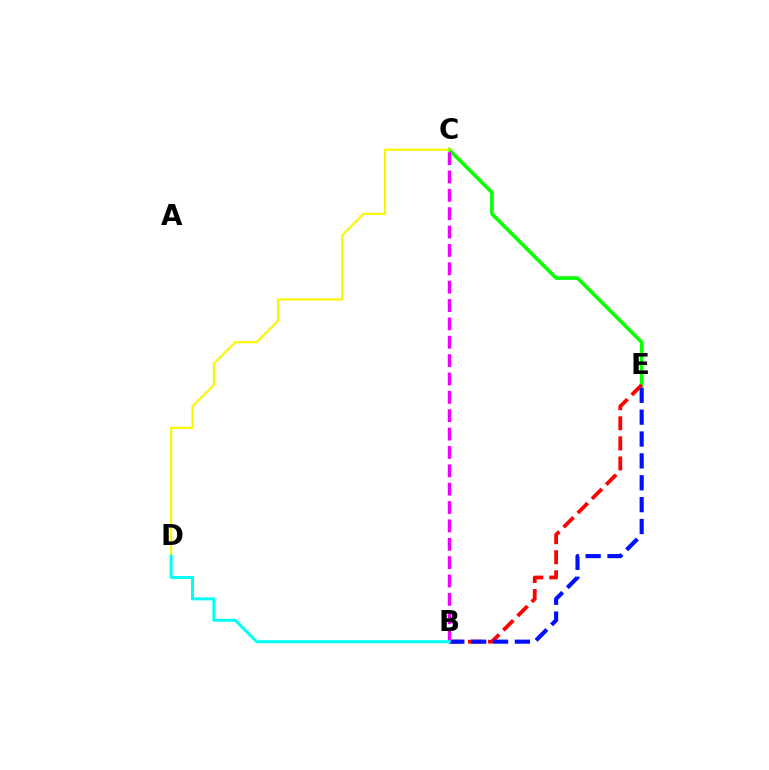{('C', 'E'): [{'color': '#08ff00', 'line_style': 'solid', 'thickness': 2.59}], ('B', 'E'): [{'color': '#ff0000', 'line_style': 'dashed', 'thickness': 2.73}, {'color': '#0010ff', 'line_style': 'dashed', 'thickness': 2.97}], ('C', 'D'): [{'color': '#fcf500', 'line_style': 'solid', 'thickness': 1.55}], ('B', 'C'): [{'color': '#ee00ff', 'line_style': 'dashed', 'thickness': 2.49}], ('B', 'D'): [{'color': '#00fff6', 'line_style': 'solid', 'thickness': 2.16}]}